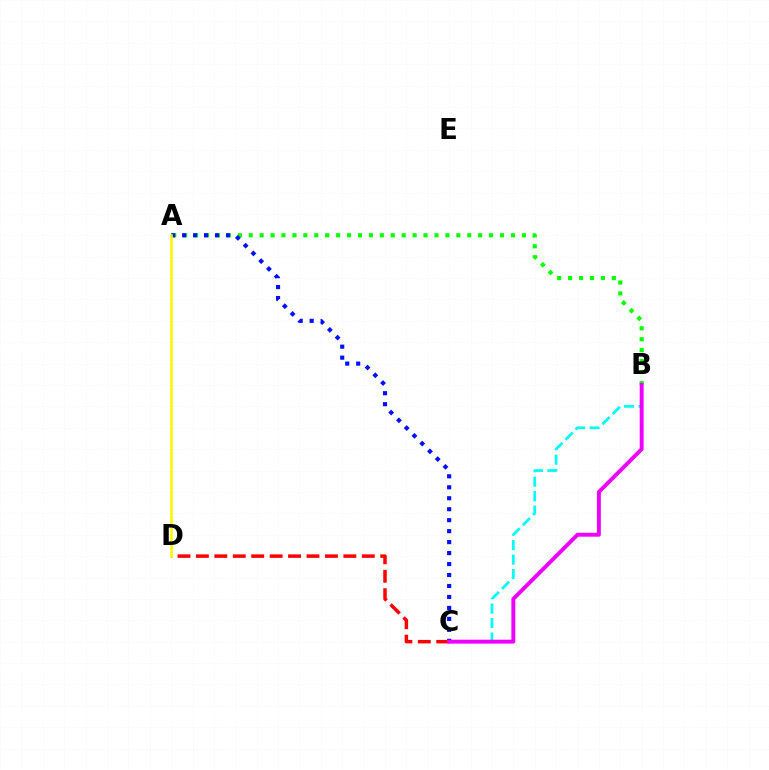{('A', 'B'): [{'color': '#08ff00', 'line_style': 'dotted', 'thickness': 2.97}], ('A', 'C'): [{'color': '#0010ff', 'line_style': 'dotted', 'thickness': 2.98}], ('B', 'C'): [{'color': '#00fff6', 'line_style': 'dashed', 'thickness': 1.96}, {'color': '#ee00ff', 'line_style': 'solid', 'thickness': 2.83}], ('C', 'D'): [{'color': '#ff0000', 'line_style': 'dashed', 'thickness': 2.5}], ('A', 'D'): [{'color': '#fcf500', 'line_style': 'solid', 'thickness': 1.85}]}